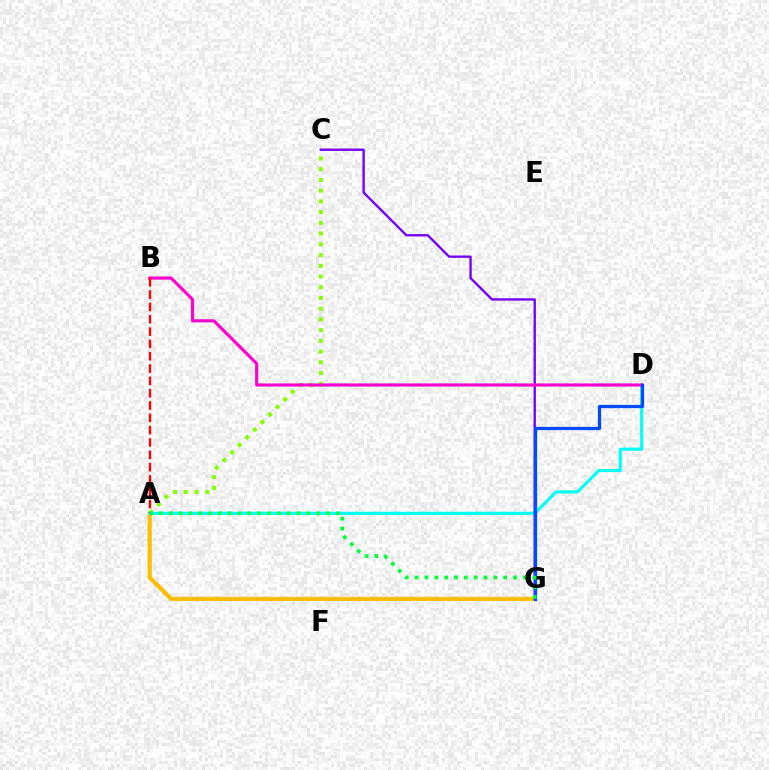{('A', 'G'): [{'color': '#ffbd00', 'line_style': 'solid', 'thickness': 2.98}, {'color': '#00ff39', 'line_style': 'dotted', 'thickness': 2.67}], ('A', 'C'): [{'color': '#84ff00', 'line_style': 'dotted', 'thickness': 2.91}], ('A', 'D'): [{'color': '#00fff6', 'line_style': 'solid', 'thickness': 2.22}], ('C', 'G'): [{'color': '#7200ff', 'line_style': 'solid', 'thickness': 1.69}], ('B', 'D'): [{'color': '#ff00cf', 'line_style': 'solid', 'thickness': 2.25}], ('D', 'G'): [{'color': '#004bff', 'line_style': 'solid', 'thickness': 2.33}], ('A', 'B'): [{'color': '#ff0000', 'line_style': 'dashed', 'thickness': 1.67}]}